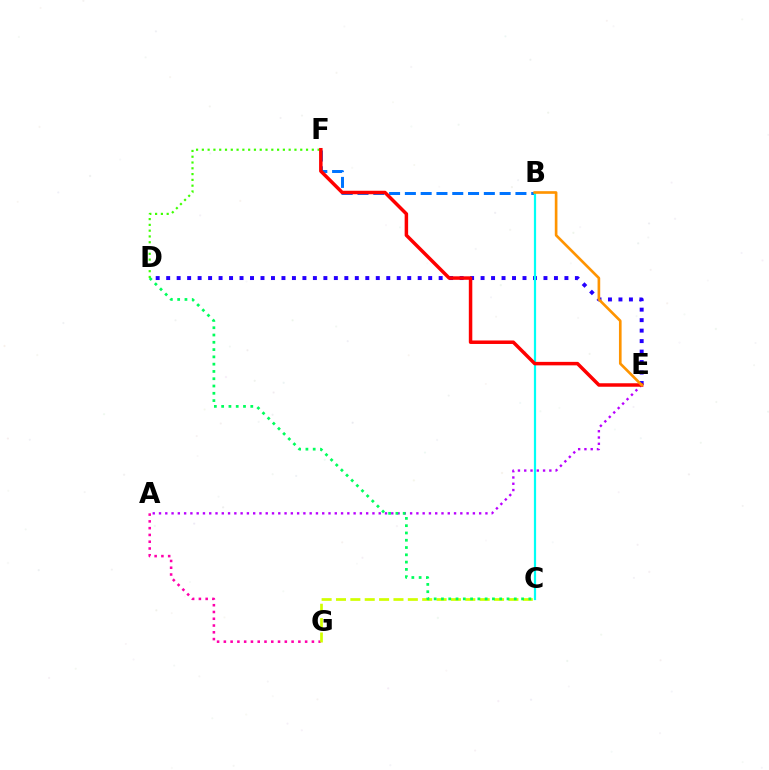{('A', 'E'): [{'color': '#b900ff', 'line_style': 'dotted', 'thickness': 1.71}], ('D', 'F'): [{'color': '#3dff00', 'line_style': 'dotted', 'thickness': 1.57}], ('A', 'G'): [{'color': '#ff00ac', 'line_style': 'dotted', 'thickness': 1.84}], ('B', 'F'): [{'color': '#0074ff', 'line_style': 'dashed', 'thickness': 2.15}], ('D', 'E'): [{'color': '#2500ff', 'line_style': 'dotted', 'thickness': 2.85}], ('C', 'G'): [{'color': '#d1ff00', 'line_style': 'dashed', 'thickness': 1.95}], ('B', 'C'): [{'color': '#00fff6', 'line_style': 'solid', 'thickness': 1.6}], ('E', 'F'): [{'color': '#ff0000', 'line_style': 'solid', 'thickness': 2.51}], ('C', 'D'): [{'color': '#00ff5c', 'line_style': 'dotted', 'thickness': 1.98}], ('B', 'E'): [{'color': '#ff9400', 'line_style': 'solid', 'thickness': 1.91}]}